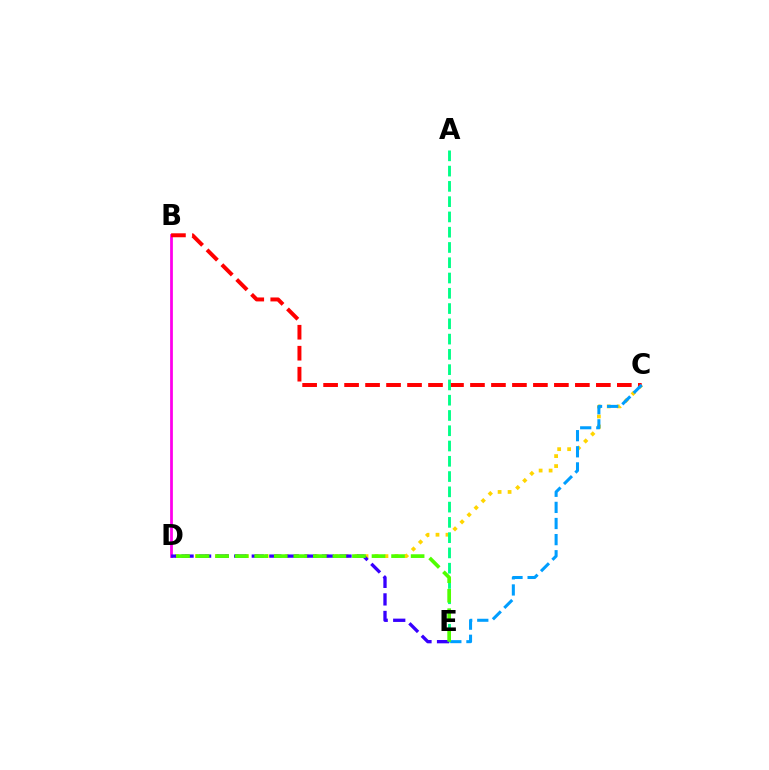{('C', 'D'): [{'color': '#ffd500', 'line_style': 'dotted', 'thickness': 2.71}], ('B', 'D'): [{'color': '#ff00ed', 'line_style': 'solid', 'thickness': 1.99}], ('B', 'C'): [{'color': '#ff0000', 'line_style': 'dashed', 'thickness': 2.85}], ('A', 'E'): [{'color': '#00ff86', 'line_style': 'dashed', 'thickness': 2.07}], ('C', 'E'): [{'color': '#009eff', 'line_style': 'dashed', 'thickness': 2.19}], ('D', 'E'): [{'color': '#3700ff', 'line_style': 'dashed', 'thickness': 2.38}, {'color': '#4fff00', 'line_style': 'dashed', 'thickness': 2.66}]}